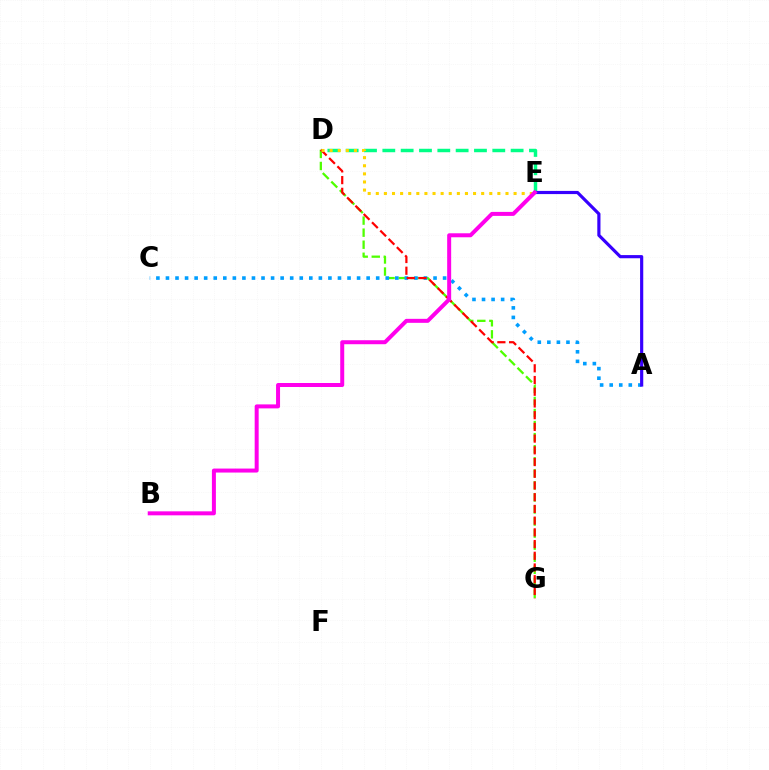{('D', 'G'): [{'color': '#4fff00', 'line_style': 'dashed', 'thickness': 1.64}, {'color': '#ff0000', 'line_style': 'dashed', 'thickness': 1.59}], ('A', 'C'): [{'color': '#009eff', 'line_style': 'dotted', 'thickness': 2.6}], ('D', 'E'): [{'color': '#00ff86', 'line_style': 'dashed', 'thickness': 2.49}, {'color': '#ffd500', 'line_style': 'dotted', 'thickness': 2.2}], ('A', 'E'): [{'color': '#3700ff', 'line_style': 'solid', 'thickness': 2.28}], ('B', 'E'): [{'color': '#ff00ed', 'line_style': 'solid', 'thickness': 2.87}]}